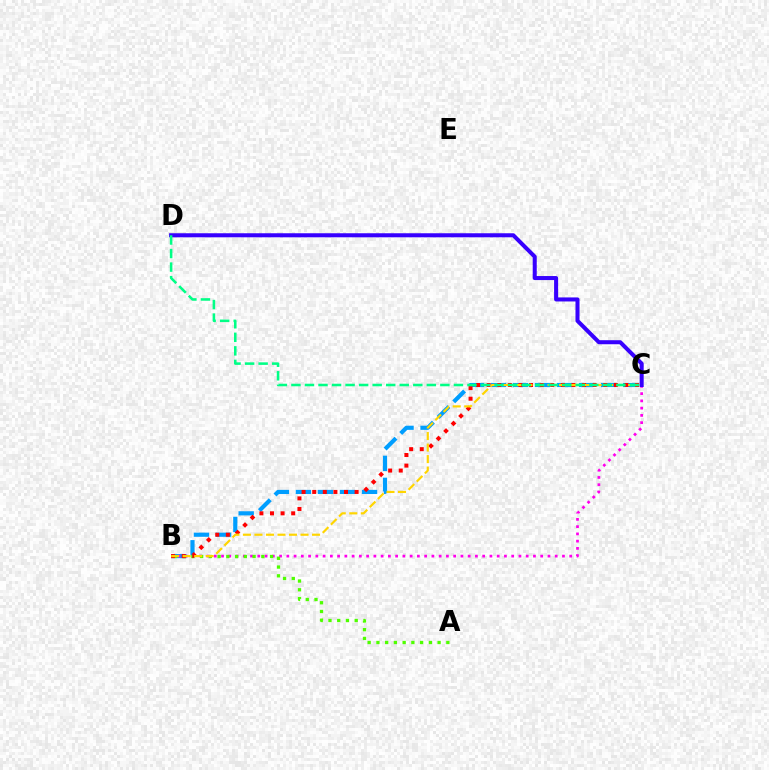{('B', 'C'): [{'color': '#009eff', 'line_style': 'dashed', 'thickness': 2.99}, {'color': '#ff00ed', 'line_style': 'dotted', 'thickness': 1.97}, {'color': '#ff0000', 'line_style': 'dotted', 'thickness': 2.88}, {'color': '#ffd500', 'line_style': 'dashed', 'thickness': 1.57}], ('A', 'B'): [{'color': '#4fff00', 'line_style': 'dotted', 'thickness': 2.38}], ('C', 'D'): [{'color': '#3700ff', 'line_style': 'solid', 'thickness': 2.91}, {'color': '#00ff86', 'line_style': 'dashed', 'thickness': 1.84}]}